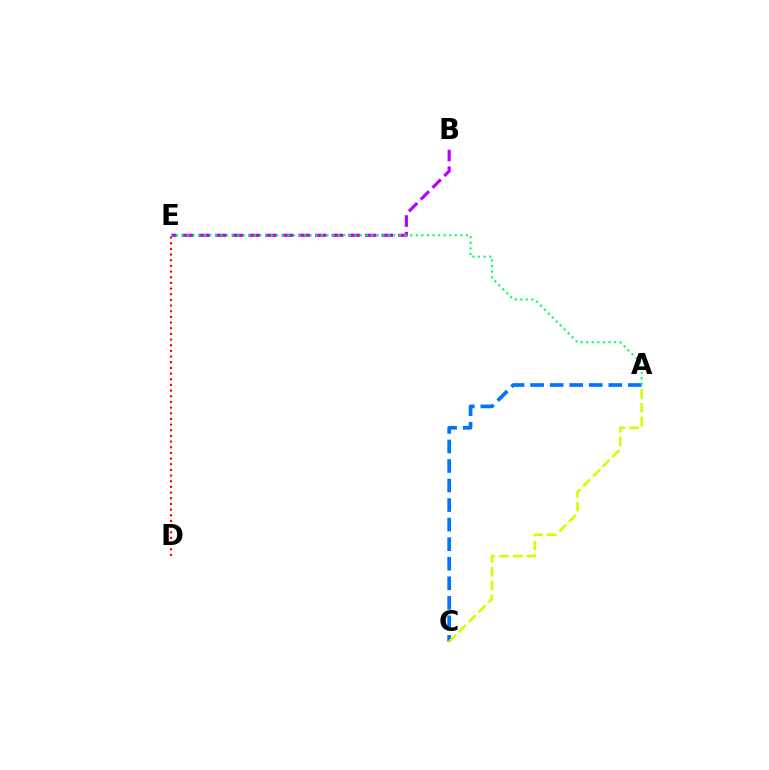{('D', 'E'): [{'color': '#ff0000', 'line_style': 'dotted', 'thickness': 1.54}], ('A', 'C'): [{'color': '#0074ff', 'line_style': 'dashed', 'thickness': 2.66}, {'color': '#d1ff00', 'line_style': 'dashed', 'thickness': 1.88}], ('B', 'E'): [{'color': '#b900ff', 'line_style': 'dashed', 'thickness': 2.26}], ('A', 'E'): [{'color': '#00ff5c', 'line_style': 'dotted', 'thickness': 1.52}]}